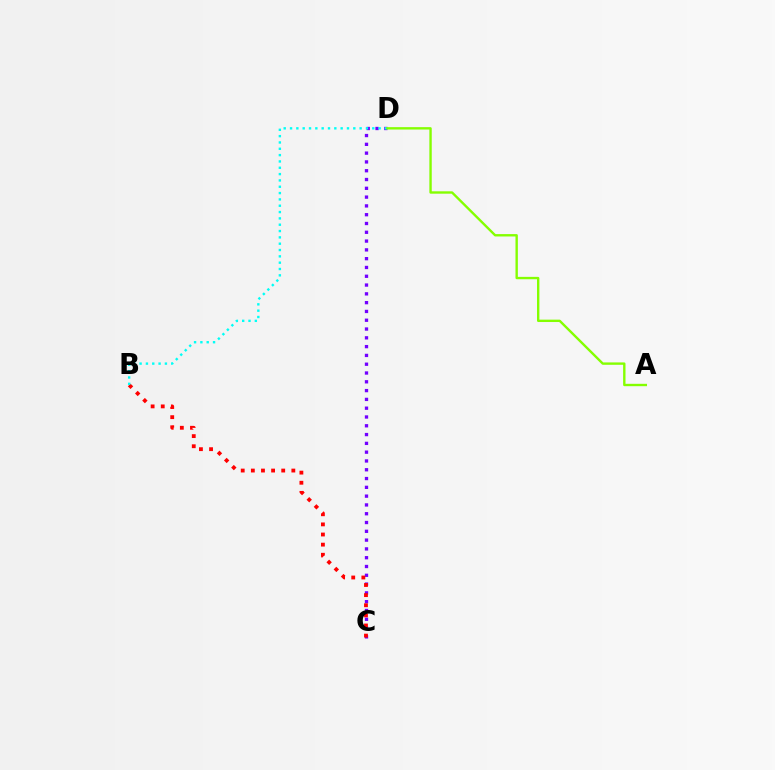{('C', 'D'): [{'color': '#7200ff', 'line_style': 'dotted', 'thickness': 2.39}], ('B', 'C'): [{'color': '#ff0000', 'line_style': 'dotted', 'thickness': 2.75}], ('B', 'D'): [{'color': '#00fff6', 'line_style': 'dotted', 'thickness': 1.72}], ('A', 'D'): [{'color': '#84ff00', 'line_style': 'solid', 'thickness': 1.71}]}